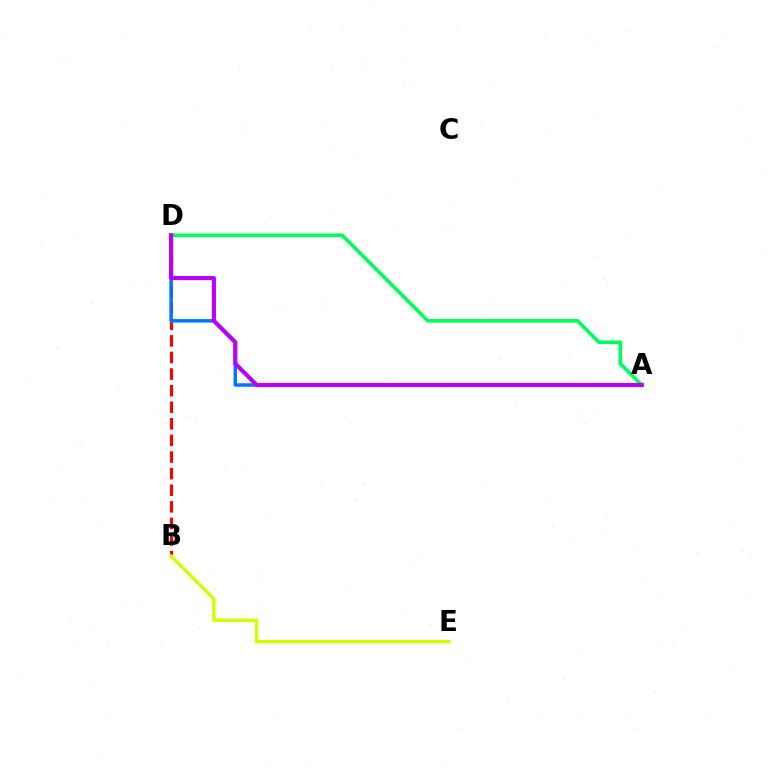{('B', 'D'): [{'color': '#ff0000', 'line_style': 'dashed', 'thickness': 2.25}], ('A', 'D'): [{'color': '#0074ff', 'line_style': 'solid', 'thickness': 2.5}, {'color': '#00ff5c', 'line_style': 'solid', 'thickness': 2.61}, {'color': '#b900ff', 'line_style': 'solid', 'thickness': 2.98}], ('B', 'E'): [{'color': '#d1ff00', 'line_style': 'solid', 'thickness': 2.46}]}